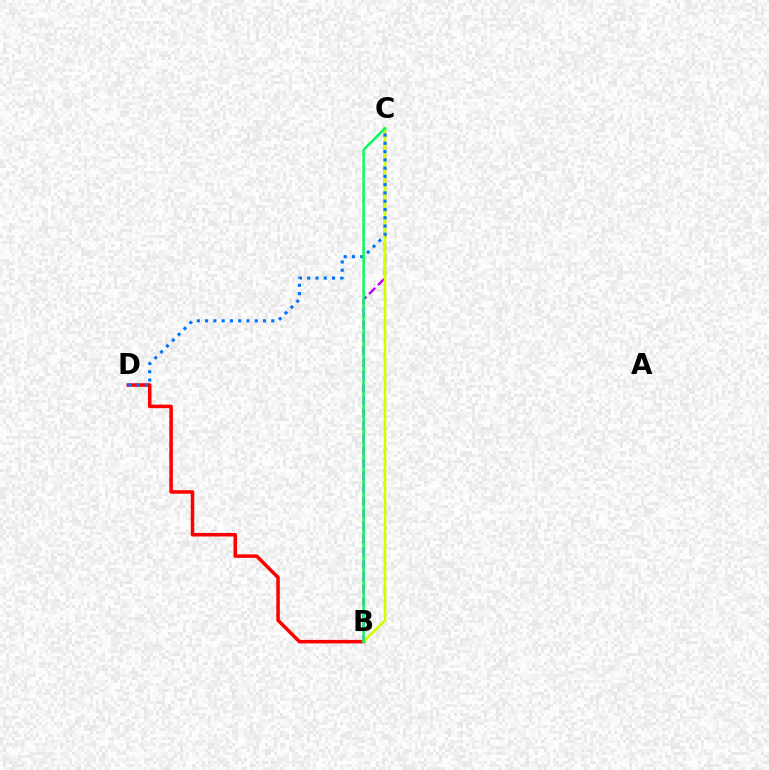{('B', 'C'): [{'color': '#b900ff', 'line_style': 'dashed', 'thickness': 1.71}, {'color': '#d1ff00', 'line_style': 'solid', 'thickness': 1.91}, {'color': '#00ff5c', 'line_style': 'solid', 'thickness': 1.78}], ('B', 'D'): [{'color': '#ff0000', 'line_style': 'solid', 'thickness': 2.53}], ('C', 'D'): [{'color': '#0074ff', 'line_style': 'dotted', 'thickness': 2.25}]}